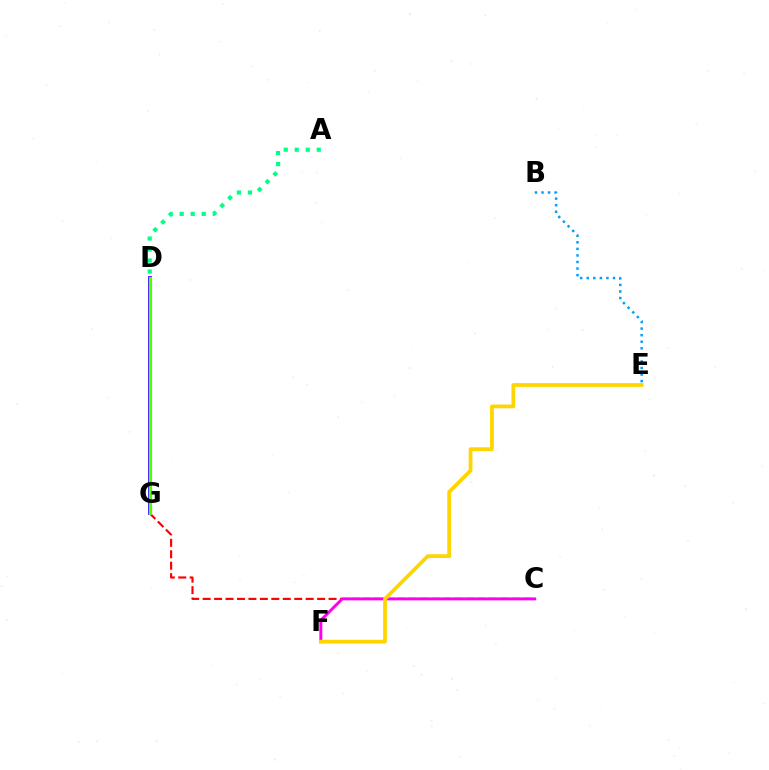{('D', 'G'): [{'color': '#3700ff', 'line_style': 'solid', 'thickness': 2.69}, {'color': '#4fff00', 'line_style': 'solid', 'thickness': 2.26}], ('C', 'G'): [{'color': '#ff0000', 'line_style': 'dashed', 'thickness': 1.56}], ('C', 'F'): [{'color': '#ff00ed', 'line_style': 'solid', 'thickness': 2.11}], ('B', 'E'): [{'color': '#009eff', 'line_style': 'dotted', 'thickness': 1.78}], ('A', 'D'): [{'color': '#00ff86', 'line_style': 'dotted', 'thickness': 2.99}], ('E', 'F'): [{'color': '#ffd500', 'line_style': 'solid', 'thickness': 2.71}]}